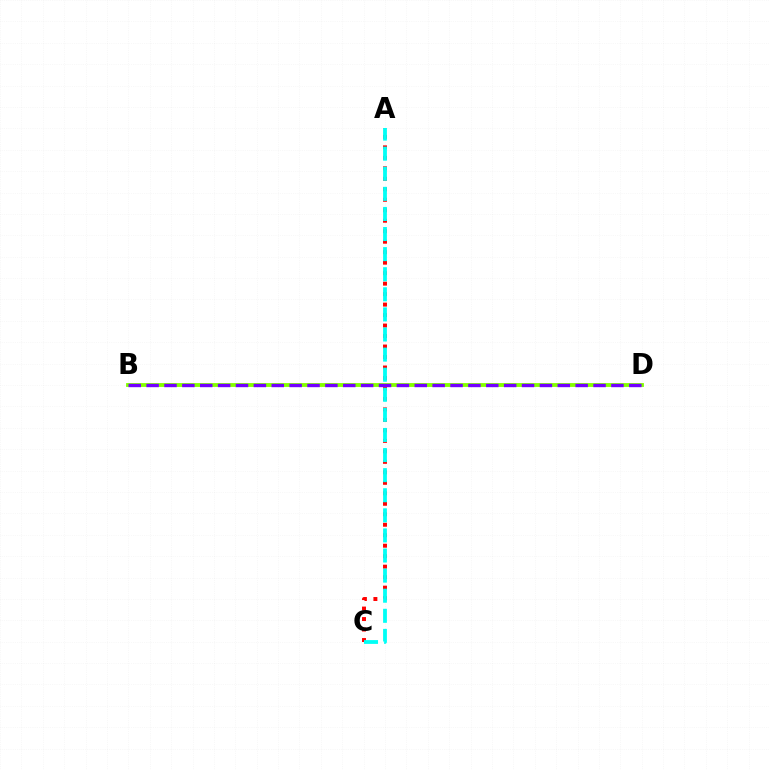{('A', 'C'): [{'color': '#ff0000', 'line_style': 'dotted', 'thickness': 2.85}, {'color': '#00fff6', 'line_style': 'dashed', 'thickness': 2.73}], ('B', 'D'): [{'color': '#84ff00', 'line_style': 'solid', 'thickness': 2.76}, {'color': '#7200ff', 'line_style': 'dashed', 'thickness': 2.43}]}